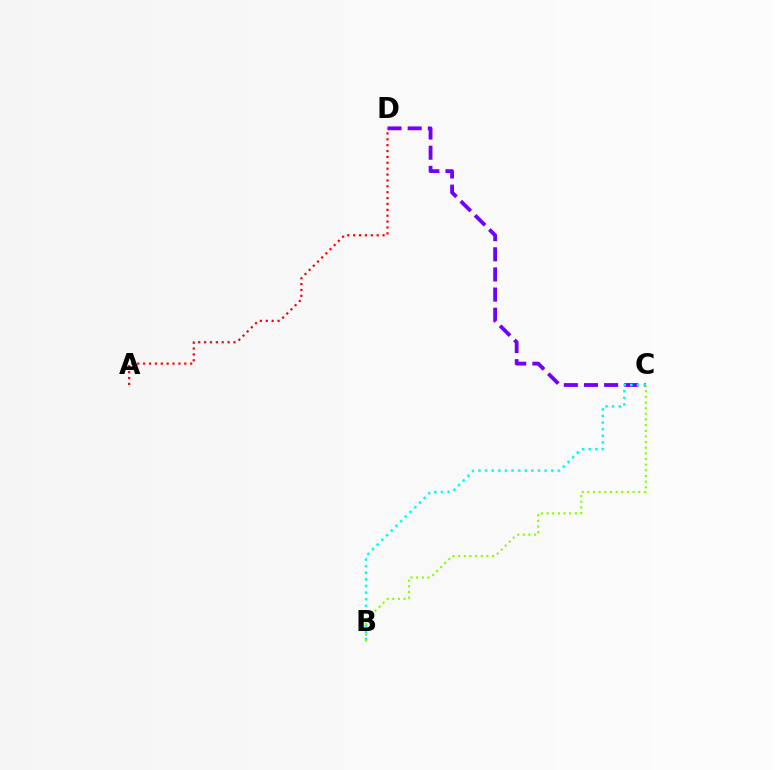{('A', 'D'): [{'color': '#ff0000', 'line_style': 'dotted', 'thickness': 1.6}], ('C', 'D'): [{'color': '#7200ff', 'line_style': 'dashed', 'thickness': 2.74}], ('B', 'C'): [{'color': '#00fff6', 'line_style': 'dotted', 'thickness': 1.8}, {'color': '#84ff00', 'line_style': 'dotted', 'thickness': 1.54}]}